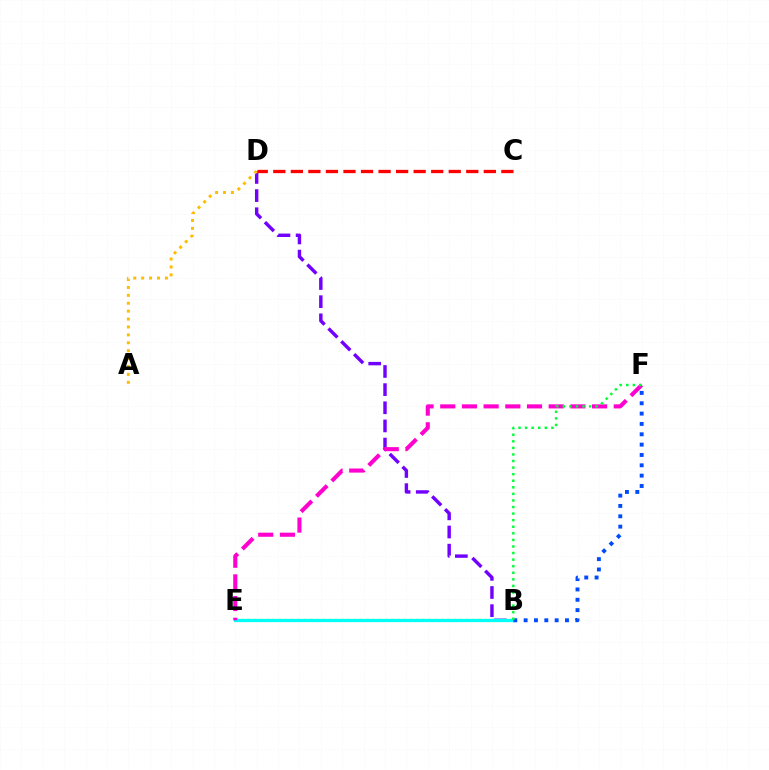{('B', 'D'): [{'color': '#7200ff', 'line_style': 'dashed', 'thickness': 2.47}], ('B', 'E'): [{'color': '#84ff00', 'line_style': 'dotted', 'thickness': 1.7}, {'color': '#00fff6', 'line_style': 'solid', 'thickness': 2.35}], ('E', 'F'): [{'color': '#ff00cf', 'line_style': 'dashed', 'thickness': 2.95}], ('B', 'F'): [{'color': '#004bff', 'line_style': 'dotted', 'thickness': 2.81}, {'color': '#00ff39', 'line_style': 'dotted', 'thickness': 1.79}], ('C', 'D'): [{'color': '#ff0000', 'line_style': 'dashed', 'thickness': 2.38}], ('A', 'D'): [{'color': '#ffbd00', 'line_style': 'dotted', 'thickness': 2.15}]}